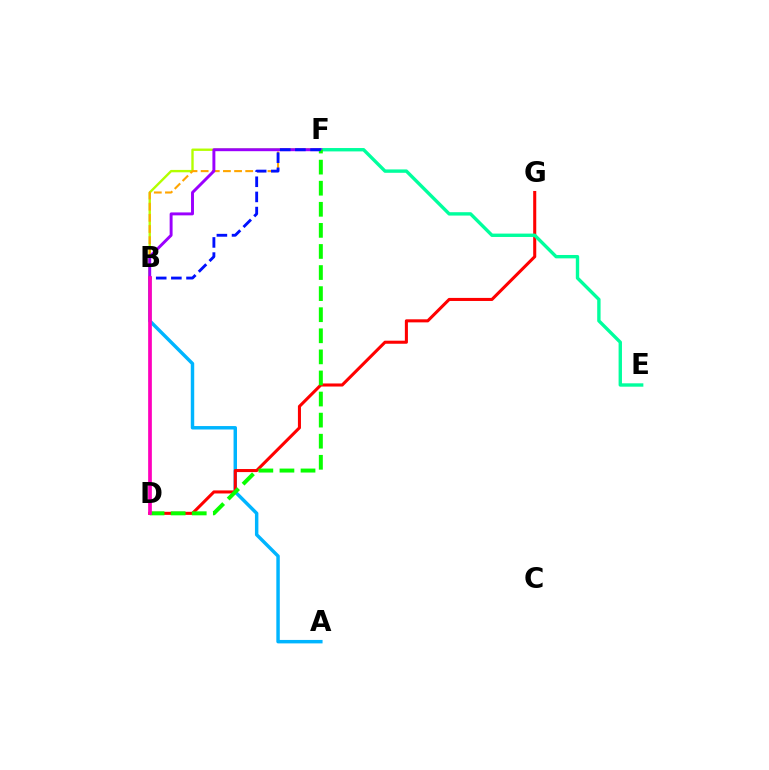{('B', 'F'): [{'color': '#b3ff00', 'line_style': 'solid', 'thickness': 1.71}, {'color': '#ffa500', 'line_style': 'dashed', 'thickness': 1.51}, {'color': '#9b00ff', 'line_style': 'solid', 'thickness': 2.11}, {'color': '#0010ff', 'line_style': 'dashed', 'thickness': 2.06}], ('A', 'B'): [{'color': '#00b5ff', 'line_style': 'solid', 'thickness': 2.48}], ('D', 'G'): [{'color': '#ff0000', 'line_style': 'solid', 'thickness': 2.2}], ('E', 'F'): [{'color': '#00ff9d', 'line_style': 'solid', 'thickness': 2.43}], ('D', 'F'): [{'color': '#08ff00', 'line_style': 'dashed', 'thickness': 2.86}], ('B', 'D'): [{'color': '#ff00bd', 'line_style': 'solid', 'thickness': 2.67}]}